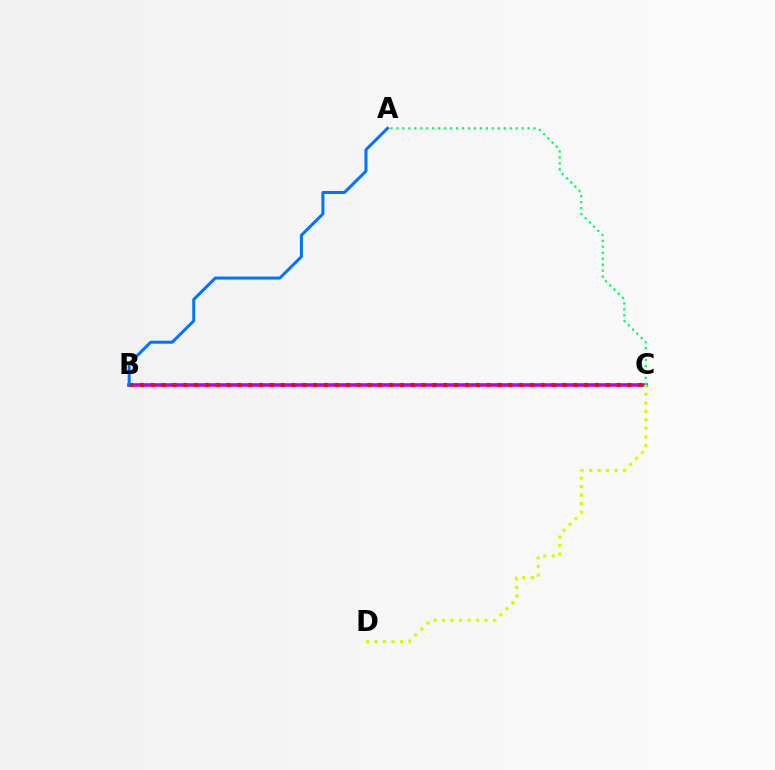{('B', 'C'): [{'color': '#b900ff', 'line_style': 'solid', 'thickness': 2.59}, {'color': '#ff0000', 'line_style': 'dotted', 'thickness': 2.94}], ('A', 'C'): [{'color': '#00ff5c', 'line_style': 'dotted', 'thickness': 1.62}], ('C', 'D'): [{'color': '#d1ff00', 'line_style': 'dotted', 'thickness': 2.31}], ('A', 'B'): [{'color': '#0074ff', 'line_style': 'solid', 'thickness': 2.16}]}